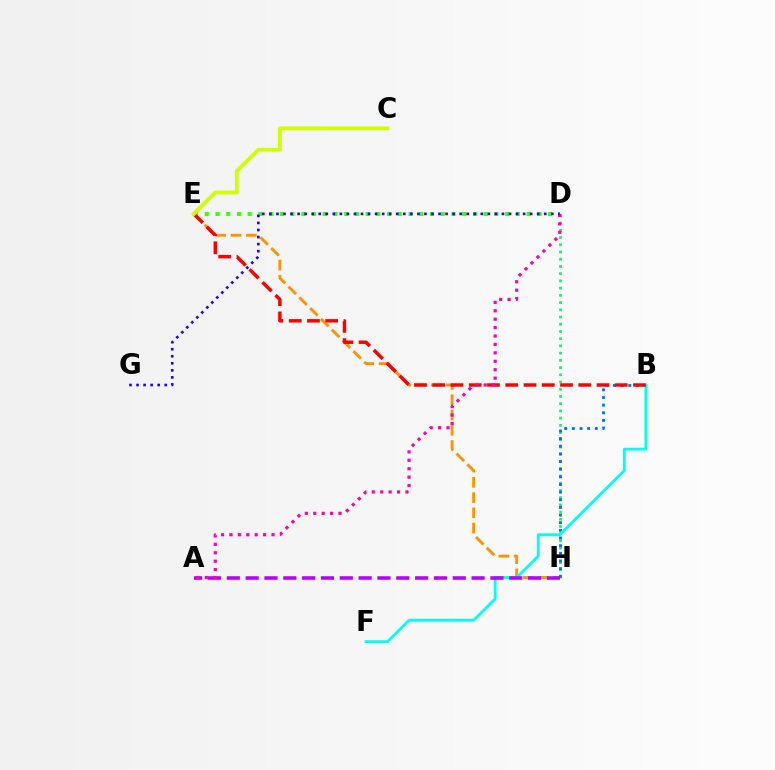{('D', 'H'): [{'color': '#00ff5c', 'line_style': 'dotted', 'thickness': 1.96}], ('E', 'H'): [{'color': '#ff9400', 'line_style': 'dashed', 'thickness': 2.07}], ('D', 'E'): [{'color': '#3dff00', 'line_style': 'dotted', 'thickness': 2.91}], ('B', 'H'): [{'color': '#0074ff', 'line_style': 'dotted', 'thickness': 2.08}], ('B', 'F'): [{'color': '#00fff6', 'line_style': 'solid', 'thickness': 2.0}], ('B', 'E'): [{'color': '#ff0000', 'line_style': 'dashed', 'thickness': 2.48}], ('A', 'H'): [{'color': '#b900ff', 'line_style': 'dashed', 'thickness': 2.56}], ('A', 'D'): [{'color': '#ff00ac', 'line_style': 'dotted', 'thickness': 2.29}], ('D', 'G'): [{'color': '#2500ff', 'line_style': 'dotted', 'thickness': 1.91}], ('C', 'E'): [{'color': '#d1ff00', 'line_style': 'solid', 'thickness': 2.77}]}